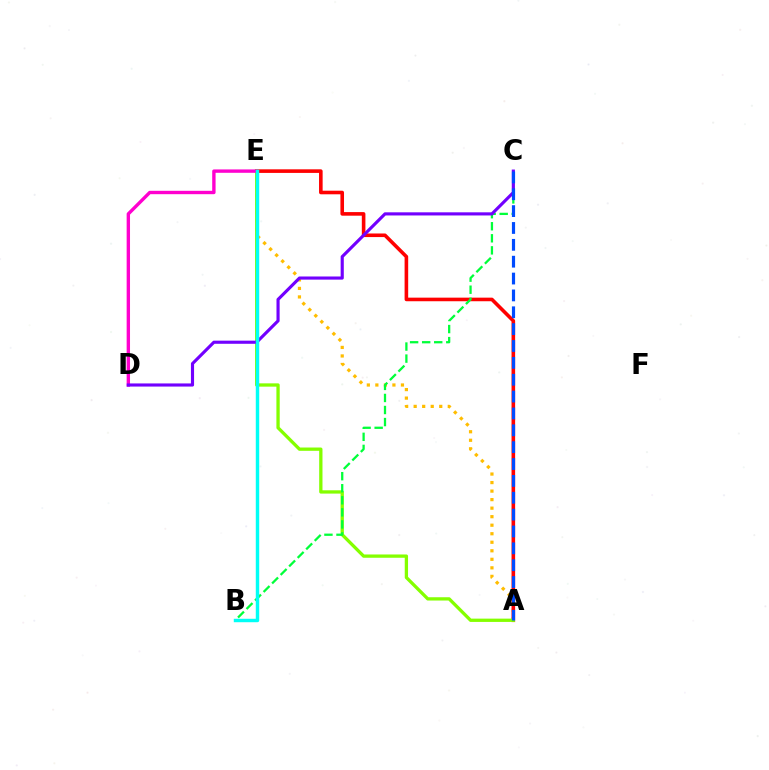{('A', 'E'): [{'color': '#ffbd00', 'line_style': 'dotted', 'thickness': 2.32}, {'color': '#ff0000', 'line_style': 'solid', 'thickness': 2.59}, {'color': '#84ff00', 'line_style': 'solid', 'thickness': 2.37}], ('D', 'E'): [{'color': '#ff00cf', 'line_style': 'solid', 'thickness': 2.43}], ('B', 'C'): [{'color': '#00ff39', 'line_style': 'dashed', 'thickness': 1.64}], ('C', 'D'): [{'color': '#7200ff', 'line_style': 'solid', 'thickness': 2.26}], ('A', 'C'): [{'color': '#004bff', 'line_style': 'dashed', 'thickness': 2.29}], ('B', 'E'): [{'color': '#00fff6', 'line_style': 'solid', 'thickness': 2.48}]}